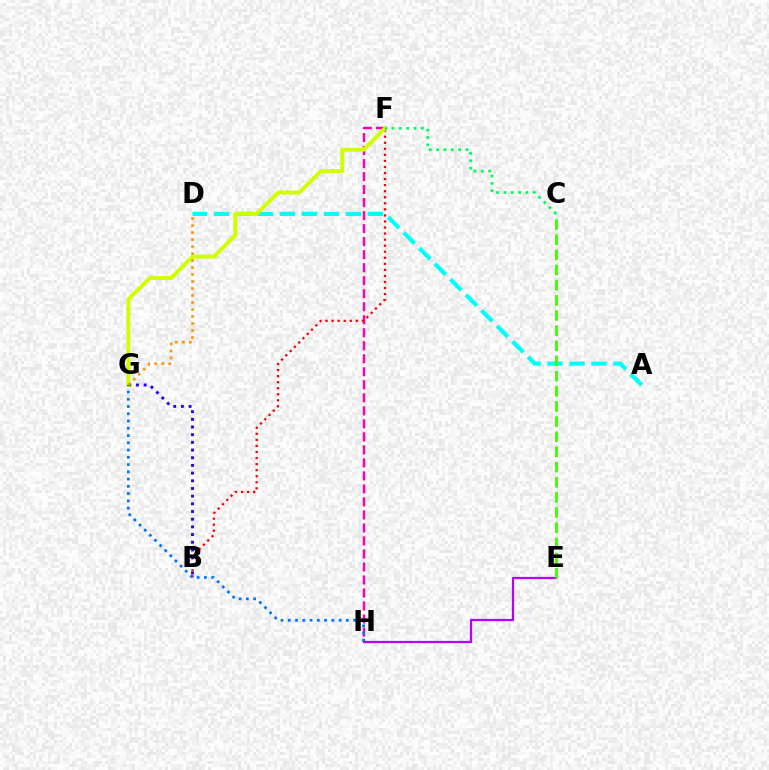{('F', 'H'): [{'color': '#ff00ac', 'line_style': 'dashed', 'thickness': 1.77}], ('B', 'F'): [{'color': '#ff0000', 'line_style': 'dotted', 'thickness': 1.64}], ('A', 'D'): [{'color': '#00fff6', 'line_style': 'dashed', 'thickness': 2.98}], ('B', 'G'): [{'color': '#2500ff', 'line_style': 'dotted', 'thickness': 2.09}], ('E', 'H'): [{'color': '#b900ff', 'line_style': 'solid', 'thickness': 1.6}], ('F', 'G'): [{'color': '#d1ff00', 'line_style': 'solid', 'thickness': 2.84}], ('C', 'E'): [{'color': '#3dff00', 'line_style': 'dashed', 'thickness': 2.06}], ('C', 'F'): [{'color': '#00ff5c', 'line_style': 'dotted', 'thickness': 1.99}], ('D', 'G'): [{'color': '#ff9400', 'line_style': 'dotted', 'thickness': 1.9}], ('G', 'H'): [{'color': '#0074ff', 'line_style': 'dotted', 'thickness': 1.97}]}